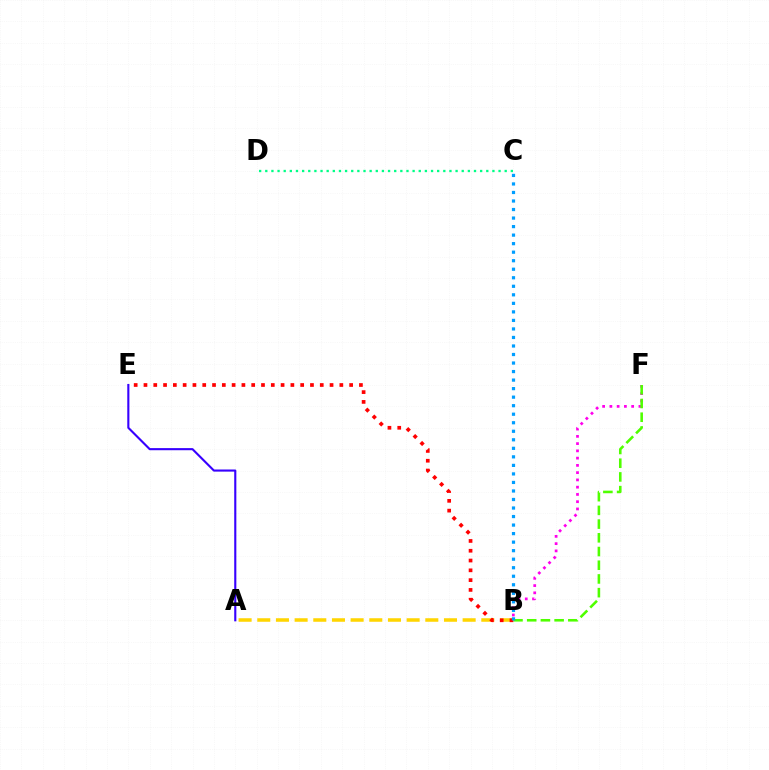{('C', 'D'): [{'color': '#00ff86', 'line_style': 'dotted', 'thickness': 1.67}], ('A', 'B'): [{'color': '#ffd500', 'line_style': 'dashed', 'thickness': 2.54}], ('A', 'E'): [{'color': '#3700ff', 'line_style': 'solid', 'thickness': 1.52}], ('B', 'F'): [{'color': '#ff00ed', 'line_style': 'dotted', 'thickness': 1.97}, {'color': '#4fff00', 'line_style': 'dashed', 'thickness': 1.86}], ('B', 'E'): [{'color': '#ff0000', 'line_style': 'dotted', 'thickness': 2.66}], ('B', 'C'): [{'color': '#009eff', 'line_style': 'dotted', 'thickness': 2.32}]}